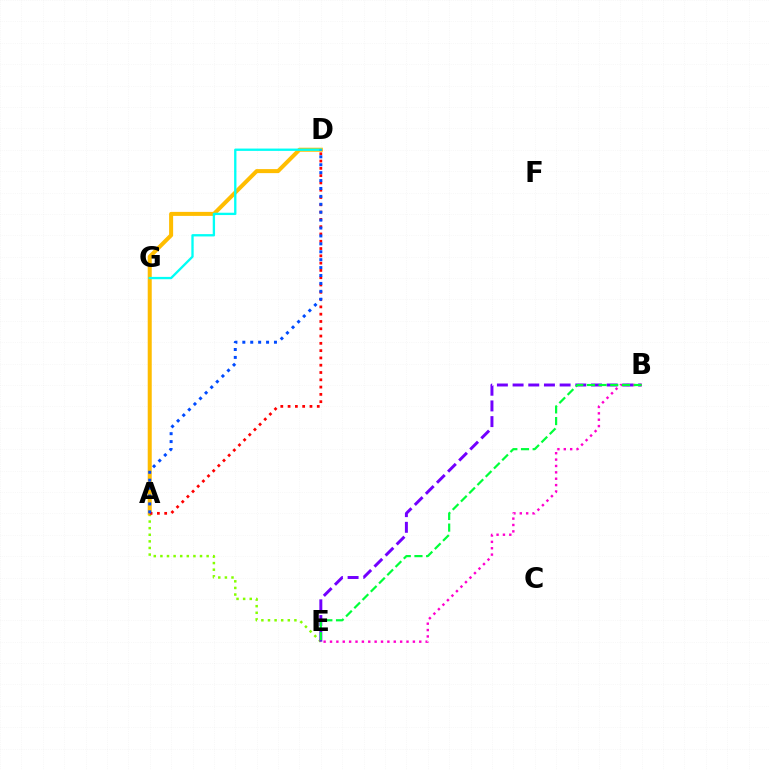{('A', 'E'): [{'color': '#84ff00', 'line_style': 'dotted', 'thickness': 1.79}], ('B', 'E'): [{'color': '#7200ff', 'line_style': 'dashed', 'thickness': 2.13}, {'color': '#ff00cf', 'line_style': 'dotted', 'thickness': 1.73}, {'color': '#00ff39', 'line_style': 'dashed', 'thickness': 1.59}], ('A', 'D'): [{'color': '#ffbd00', 'line_style': 'solid', 'thickness': 2.9}, {'color': '#ff0000', 'line_style': 'dotted', 'thickness': 1.98}, {'color': '#004bff', 'line_style': 'dotted', 'thickness': 2.15}], ('D', 'G'): [{'color': '#00fff6', 'line_style': 'solid', 'thickness': 1.68}]}